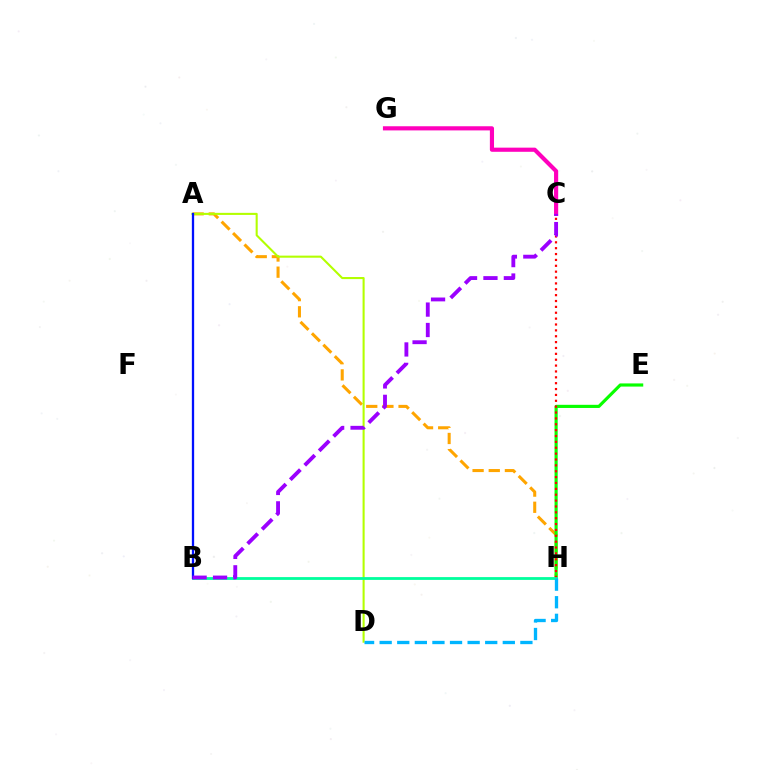{('A', 'H'): [{'color': '#ffa500', 'line_style': 'dashed', 'thickness': 2.2}], ('E', 'H'): [{'color': '#08ff00', 'line_style': 'solid', 'thickness': 2.27}], ('A', 'D'): [{'color': '#b3ff00', 'line_style': 'solid', 'thickness': 1.5}], ('C', 'H'): [{'color': '#ff0000', 'line_style': 'dotted', 'thickness': 1.59}], ('C', 'G'): [{'color': '#ff00bd', 'line_style': 'solid', 'thickness': 2.99}], ('B', 'H'): [{'color': '#00ff9d', 'line_style': 'solid', 'thickness': 2.02}], ('D', 'H'): [{'color': '#00b5ff', 'line_style': 'dashed', 'thickness': 2.39}], ('A', 'B'): [{'color': '#0010ff', 'line_style': 'solid', 'thickness': 1.66}], ('B', 'C'): [{'color': '#9b00ff', 'line_style': 'dashed', 'thickness': 2.77}]}